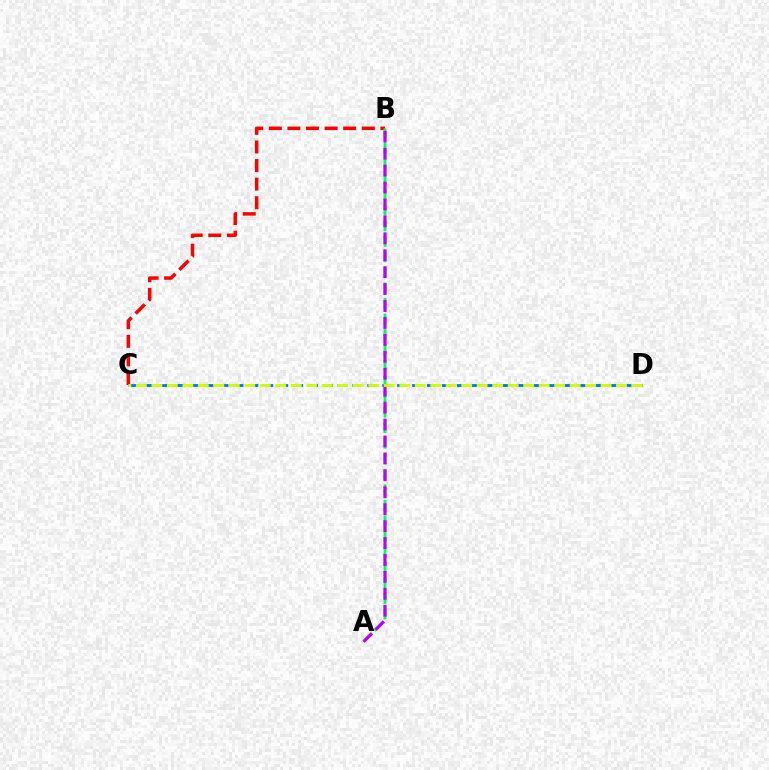{('B', 'C'): [{'color': '#ff0000', 'line_style': 'dashed', 'thickness': 2.53}], ('C', 'D'): [{'color': '#0074ff', 'line_style': 'dashed', 'thickness': 2.03}, {'color': '#d1ff00', 'line_style': 'dashed', 'thickness': 2.1}], ('A', 'B'): [{'color': '#00ff5c', 'line_style': 'dashed', 'thickness': 2.11}, {'color': '#b900ff', 'line_style': 'dashed', 'thickness': 2.3}]}